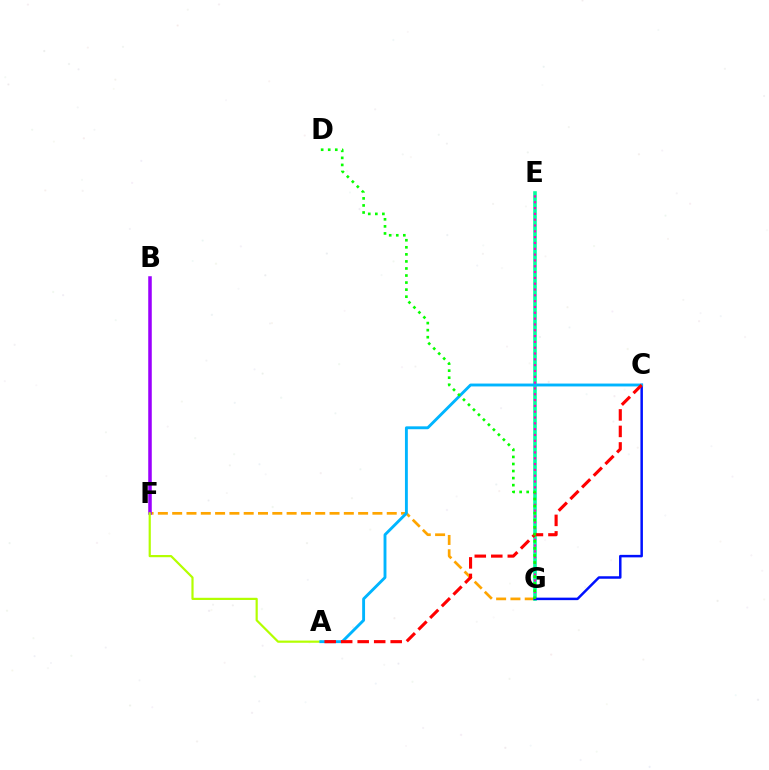{('F', 'G'): [{'color': '#ffa500', 'line_style': 'dashed', 'thickness': 1.94}], ('E', 'G'): [{'color': '#00ff9d', 'line_style': 'solid', 'thickness': 2.59}, {'color': '#ff00bd', 'line_style': 'dotted', 'thickness': 1.58}], ('B', 'F'): [{'color': '#9b00ff', 'line_style': 'solid', 'thickness': 2.54}], ('C', 'G'): [{'color': '#0010ff', 'line_style': 'solid', 'thickness': 1.8}], ('A', 'F'): [{'color': '#b3ff00', 'line_style': 'solid', 'thickness': 1.58}], ('A', 'C'): [{'color': '#00b5ff', 'line_style': 'solid', 'thickness': 2.07}, {'color': '#ff0000', 'line_style': 'dashed', 'thickness': 2.24}], ('D', 'G'): [{'color': '#08ff00', 'line_style': 'dotted', 'thickness': 1.92}]}